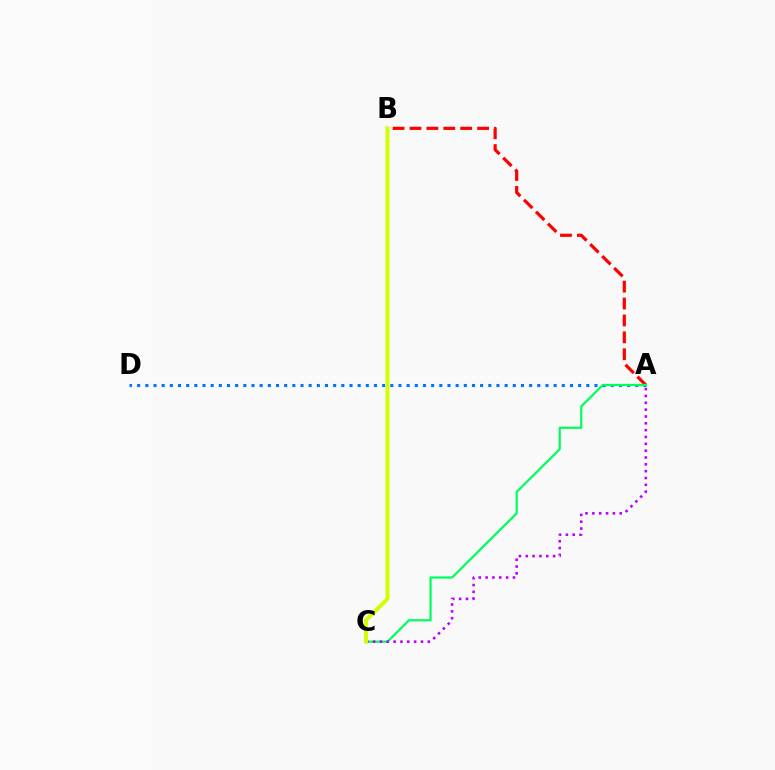{('A', 'B'): [{'color': '#ff0000', 'line_style': 'dashed', 'thickness': 2.3}], ('A', 'D'): [{'color': '#0074ff', 'line_style': 'dotted', 'thickness': 2.22}], ('A', 'C'): [{'color': '#00ff5c', 'line_style': 'solid', 'thickness': 1.6}, {'color': '#b900ff', 'line_style': 'dotted', 'thickness': 1.86}], ('B', 'C'): [{'color': '#d1ff00', 'line_style': 'solid', 'thickness': 2.84}]}